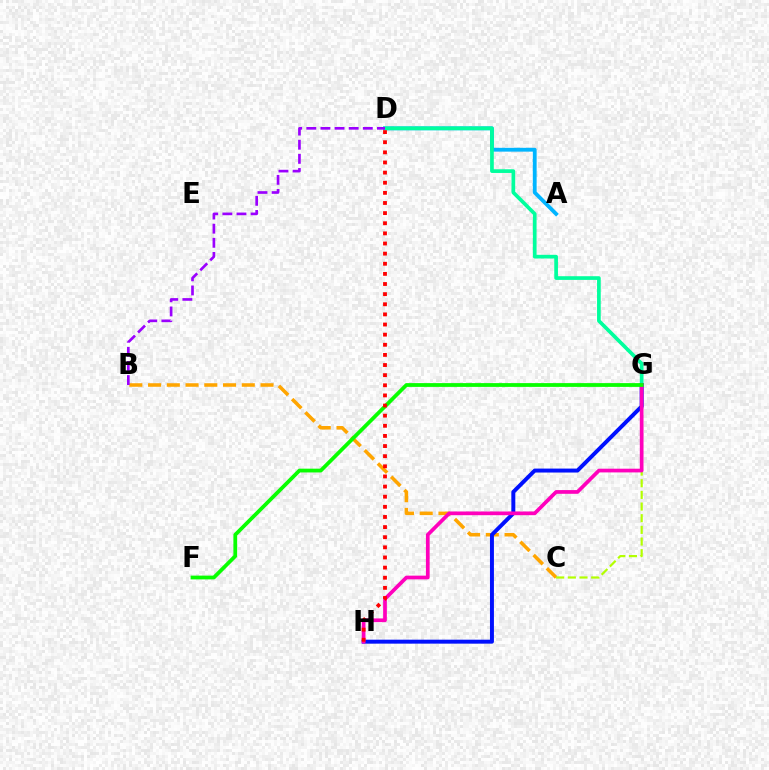{('A', 'D'): [{'color': '#00b5ff', 'line_style': 'solid', 'thickness': 2.75}], ('B', 'C'): [{'color': '#ffa500', 'line_style': 'dashed', 'thickness': 2.55}], ('D', 'G'): [{'color': '#00ff9d', 'line_style': 'solid', 'thickness': 2.66}], ('C', 'G'): [{'color': '#b3ff00', 'line_style': 'dashed', 'thickness': 1.58}], ('B', 'D'): [{'color': '#9b00ff', 'line_style': 'dashed', 'thickness': 1.92}], ('G', 'H'): [{'color': '#0010ff', 'line_style': 'solid', 'thickness': 2.85}, {'color': '#ff00bd', 'line_style': 'solid', 'thickness': 2.67}], ('F', 'G'): [{'color': '#08ff00', 'line_style': 'solid', 'thickness': 2.72}], ('D', 'H'): [{'color': '#ff0000', 'line_style': 'dotted', 'thickness': 2.75}]}